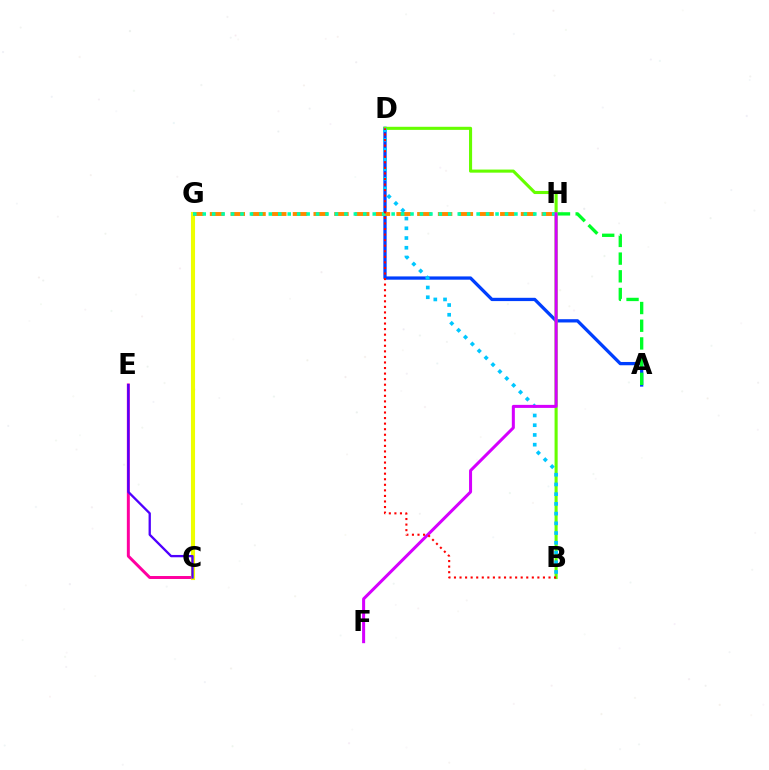{('A', 'D'): [{'color': '#003fff', 'line_style': 'solid', 'thickness': 2.36}], ('B', 'D'): [{'color': '#66ff00', 'line_style': 'solid', 'thickness': 2.23}, {'color': '#00c7ff', 'line_style': 'dotted', 'thickness': 2.64}, {'color': '#ff0000', 'line_style': 'dotted', 'thickness': 1.51}], ('C', 'E'): [{'color': '#ff00a0', 'line_style': 'solid', 'thickness': 2.14}, {'color': '#4f00ff', 'line_style': 'solid', 'thickness': 1.67}], ('C', 'G'): [{'color': '#eeff00', 'line_style': 'solid', 'thickness': 2.95}], ('G', 'H'): [{'color': '#ff8800', 'line_style': 'dashed', 'thickness': 2.82}, {'color': '#00ffaf', 'line_style': 'dotted', 'thickness': 2.57}], ('F', 'H'): [{'color': '#d600ff', 'line_style': 'solid', 'thickness': 2.18}], ('A', 'H'): [{'color': '#00ff27', 'line_style': 'dashed', 'thickness': 2.4}]}